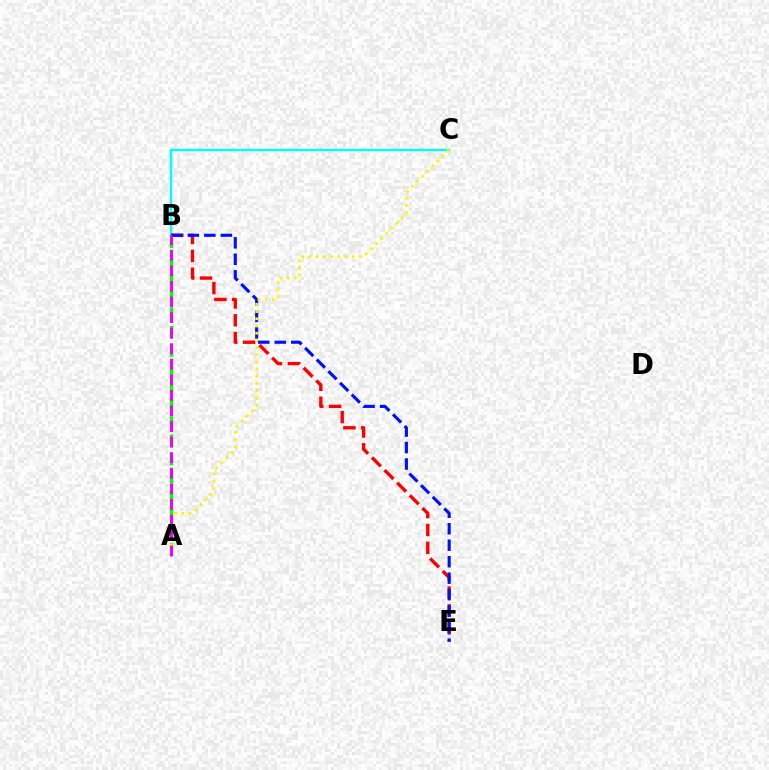{('B', 'C'): [{'color': '#00fff6', 'line_style': 'solid', 'thickness': 1.72}], ('B', 'E'): [{'color': '#ff0000', 'line_style': 'dashed', 'thickness': 2.43}, {'color': '#0010ff', 'line_style': 'dashed', 'thickness': 2.24}], ('A', 'B'): [{'color': '#08ff00', 'line_style': 'dashed', 'thickness': 2.46}, {'color': '#ee00ff', 'line_style': 'dashed', 'thickness': 2.11}], ('A', 'C'): [{'color': '#fcf500', 'line_style': 'dotted', 'thickness': 1.96}]}